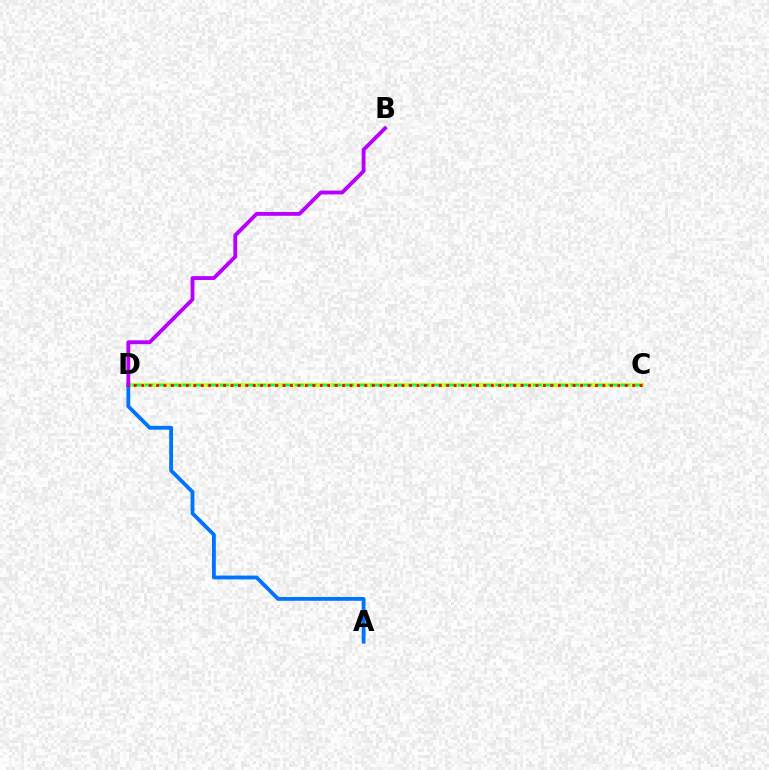{('C', 'D'): [{'color': '#d1ff00', 'line_style': 'solid', 'thickness': 2.84}, {'color': '#00ff5c', 'line_style': 'dashed', 'thickness': 1.7}, {'color': '#ff0000', 'line_style': 'dotted', 'thickness': 2.02}], ('A', 'D'): [{'color': '#0074ff', 'line_style': 'solid', 'thickness': 2.75}], ('B', 'D'): [{'color': '#b900ff', 'line_style': 'solid', 'thickness': 2.77}]}